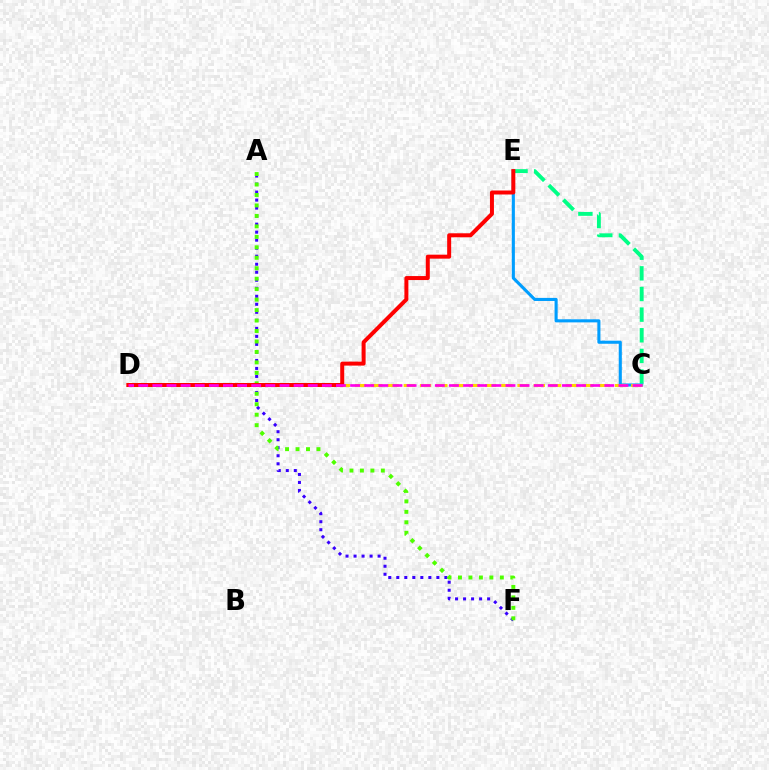{('C', 'E'): [{'color': '#00ff86', 'line_style': 'dashed', 'thickness': 2.8}, {'color': '#009eff', 'line_style': 'solid', 'thickness': 2.22}], ('A', 'F'): [{'color': '#3700ff', 'line_style': 'dotted', 'thickness': 2.18}, {'color': '#4fff00', 'line_style': 'dotted', 'thickness': 2.84}], ('C', 'D'): [{'color': '#ffd500', 'line_style': 'dashed', 'thickness': 2.21}, {'color': '#ff00ed', 'line_style': 'dashed', 'thickness': 1.92}], ('D', 'E'): [{'color': '#ff0000', 'line_style': 'solid', 'thickness': 2.87}]}